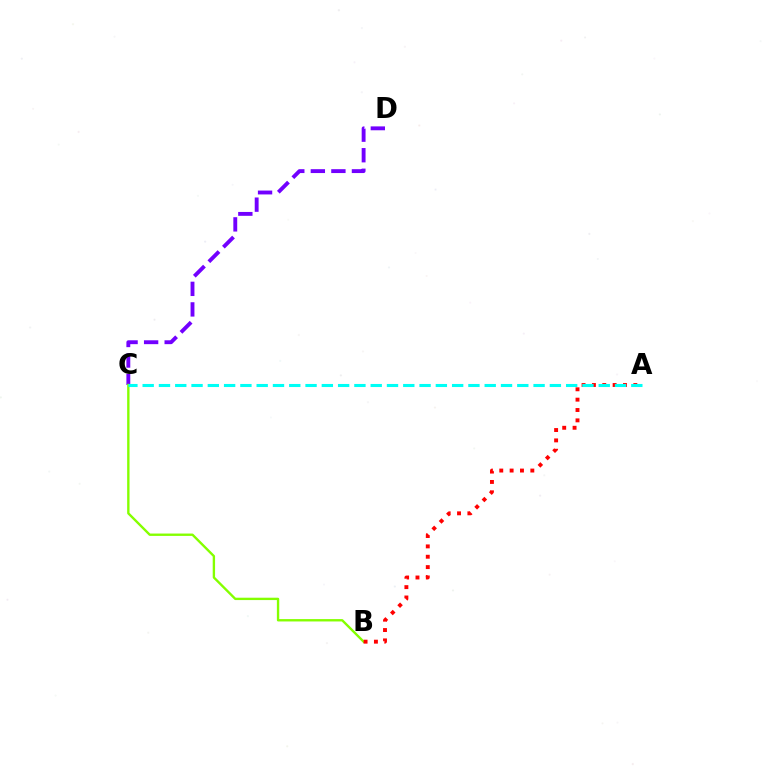{('C', 'D'): [{'color': '#7200ff', 'line_style': 'dashed', 'thickness': 2.79}], ('B', 'C'): [{'color': '#84ff00', 'line_style': 'solid', 'thickness': 1.7}], ('A', 'B'): [{'color': '#ff0000', 'line_style': 'dotted', 'thickness': 2.81}], ('A', 'C'): [{'color': '#00fff6', 'line_style': 'dashed', 'thickness': 2.21}]}